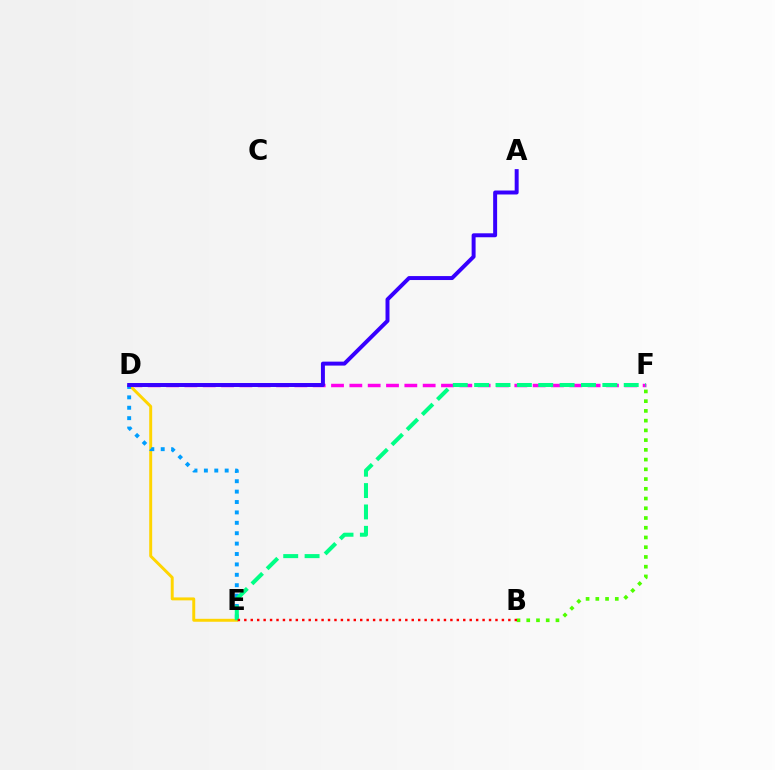{('D', 'F'): [{'color': '#ff00ed', 'line_style': 'dashed', 'thickness': 2.49}], ('B', 'F'): [{'color': '#4fff00', 'line_style': 'dotted', 'thickness': 2.65}], ('D', 'E'): [{'color': '#ffd500', 'line_style': 'solid', 'thickness': 2.12}, {'color': '#009eff', 'line_style': 'dotted', 'thickness': 2.83}], ('E', 'F'): [{'color': '#00ff86', 'line_style': 'dashed', 'thickness': 2.9}], ('B', 'E'): [{'color': '#ff0000', 'line_style': 'dotted', 'thickness': 1.75}], ('A', 'D'): [{'color': '#3700ff', 'line_style': 'solid', 'thickness': 2.85}]}